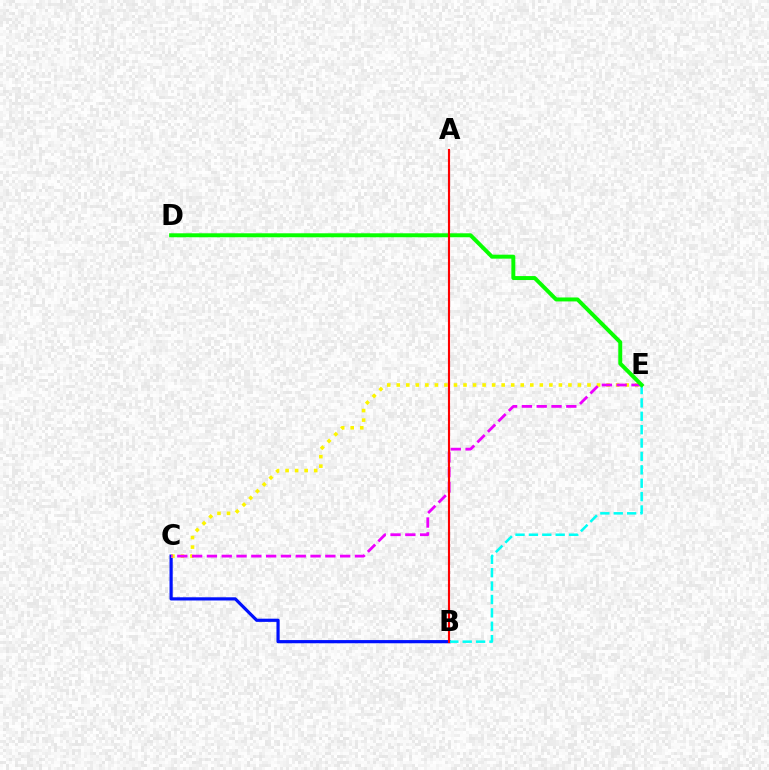{('B', 'C'): [{'color': '#0010ff', 'line_style': 'solid', 'thickness': 2.3}], ('C', 'E'): [{'color': '#fcf500', 'line_style': 'dotted', 'thickness': 2.59}, {'color': '#ee00ff', 'line_style': 'dashed', 'thickness': 2.01}], ('B', 'E'): [{'color': '#00fff6', 'line_style': 'dashed', 'thickness': 1.82}], ('D', 'E'): [{'color': '#08ff00', 'line_style': 'solid', 'thickness': 2.85}], ('A', 'B'): [{'color': '#ff0000', 'line_style': 'solid', 'thickness': 1.54}]}